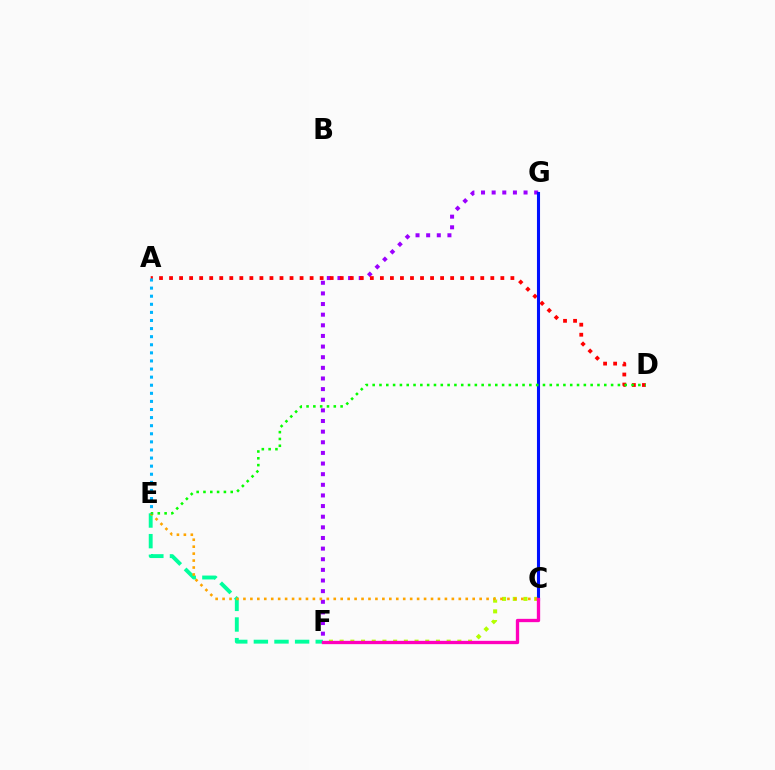{('F', 'G'): [{'color': '#9b00ff', 'line_style': 'dotted', 'thickness': 2.89}], ('C', 'F'): [{'color': '#b3ff00', 'line_style': 'dotted', 'thickness': 2.91}, {'color': '#ff00bd', 'line_style': 'solid', 'thickness': 2.39}], ('A', 'D'): [{'color': '#ff0000', 'line_style': 'dotted', 'thickness': 2.73}], ('C', 'G'): [{'color': '#0010ff', 'line_style': 'solid', 'thickness': 2.22}], ('E', 'F'): [{'color': '#00ff9d', 'line_style': 'dashed', 'thickness': 2.8}], ('C', 'E'): [{'color': '#ffa500', 'line_style': 'dotted', 'thickness': 1.89}], ('D', 'E'): [{'color': '#08ff00', 'line_style': 'dotted', 'thickness': 1.85}], ('A', 'E'): [{'color': '#00b5ff', 'line_style': 'dotted', 'thickness': 2.2}]}